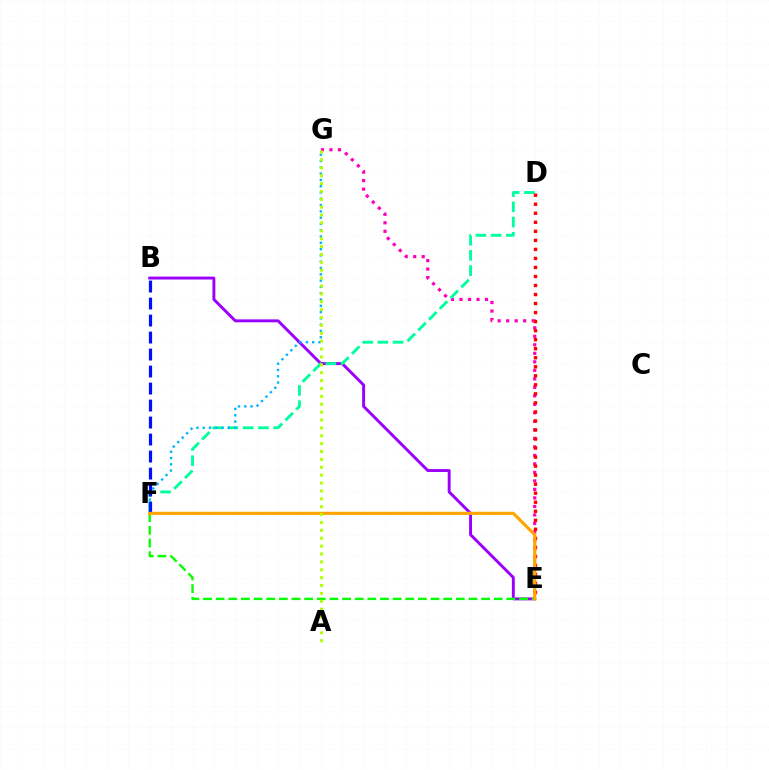{('B', 'E'): [{'color': '#9b00ff', 'line_style': 'solid', 'thickness': 2.1}], ('E', 'G'): [{'color': '#ff00bd', 'line_style': 'dotted', 'thickness': 2.31}], ('E', 'F'): [{'color': '#08ff00', 'line_style': 'dashed', 'thickness': 1.72}, {'color': '#ffa500', 'line_style': 'solid', 'thickness': 2.27}], ('D', 'F'): [{'color': '#00ff9d', 'line_style': 'dashed', 'thickness': 2.07}], ('F', 'G'): [{'color': '#00b5ff', 'line_style': 'dotted', 'thickness': 1.71}], ('D', 'E'): [{'color': '#ff0000', 'line_style': 'dotted', 'thickness': 2.45}], ('B', 'F'): [{'color': '#0010ff', 'line_style': 'dashed', 'thickness': 2.31}], ('A', 'G'): [{'color': '#b3ff00', 'line_style': 'dotted', 'thickness': 2.14}]}